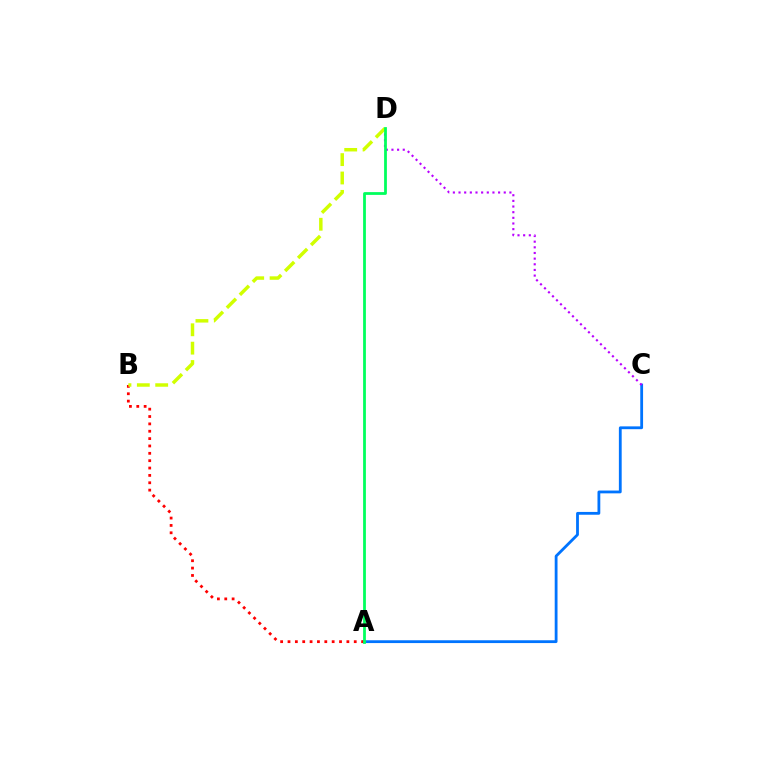{('A', 'C'): [{'color': '#0074ff', 'line_style': 'solid', 'thickness': 2.02}], ('C', 'D'): [{'color': '#b900ff', 'line_style': 'dotted', 'thickness': 1.54}], ('A', 'B'): [{'color': '#ff0000', 'line_style': 'dotted', 'thickness': 2.0}], ('B', 'D'): [{'color': '#d1ff00', 'line_style': 'dashed', 'thickness': 2.5}], ('A', 'D'): [{'color': '#00ff5c', 'line_style': 'solid', 'thickness': 2.0}]}